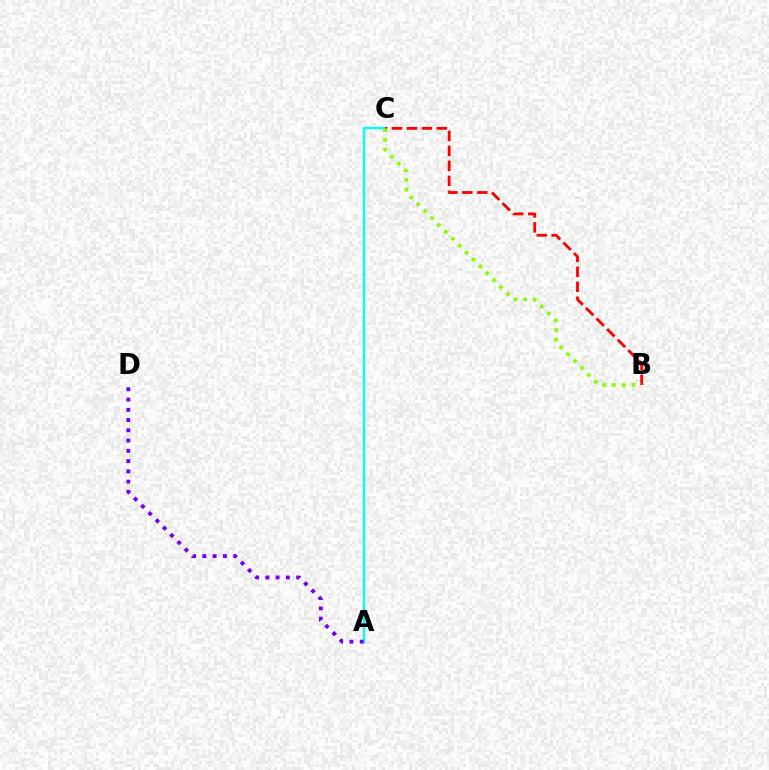{('A', 'C'): [{'color': '#00fff6', 'line_style': 'solid', 'thickness': 1.66}], ('B', 'C'): [{'color': '#ff0000', 'line_style': 'dashed', 'thickness': 2.03}, {'color': '#84ff00', 'line_style': 'dotted', 'thickness': 2.65}], ('A', 'D'): [{'color': '#7200ff', 'line_style': 'dotted', 'thickness': 2.79}]}